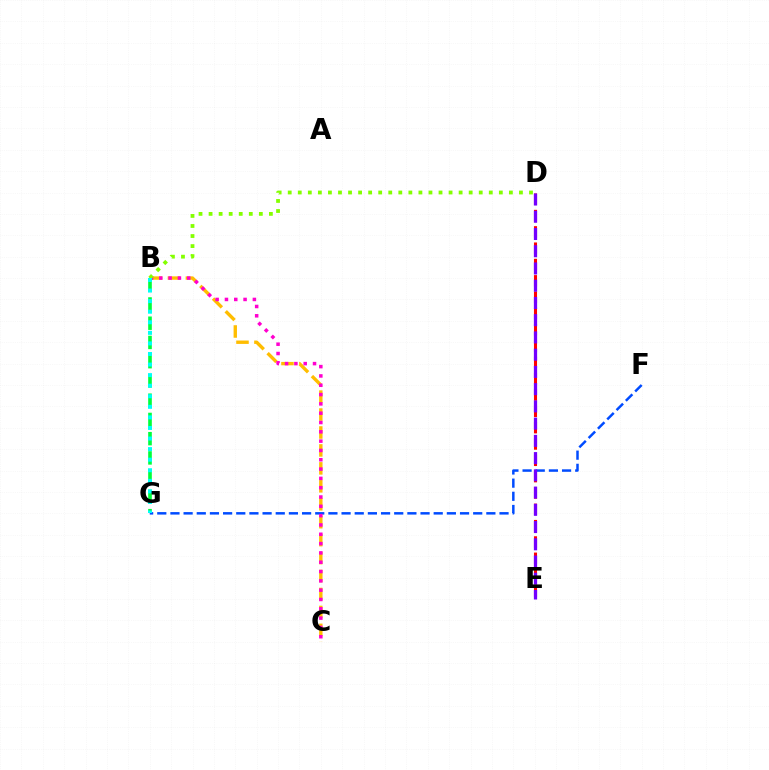{('B', 'C'): [{'color': '#ffbd00', 'line_style': 'dashed', 'thickness': 2.44}, {'color': '#ff00cf', 'line_style': 'dotted', 'thickness': 2.53}], ('D', 'E'): [{'color': '#ff0000', 'line_style': 'dashed', 'thickness': 2.22}, {'color': '#7200ff', 'line_style': 'dashed', 'thickness': 2.34}], ('B', 'G'): [{'color': '#00ff39', 'line_style': 'dashed', 'thickness': 2.61}, {'color': '#00fff6', 'line_style': 'dotted', 'thickness': 2.87}], ('F', 'G'): [{'color': '#004bff', 'line_style': 'dashed', 'thickness': 1.79}], ('B', 'D'): [{'color': '#84ff00', 'line_style': 'dotted', 'thickness': 2.73}]}